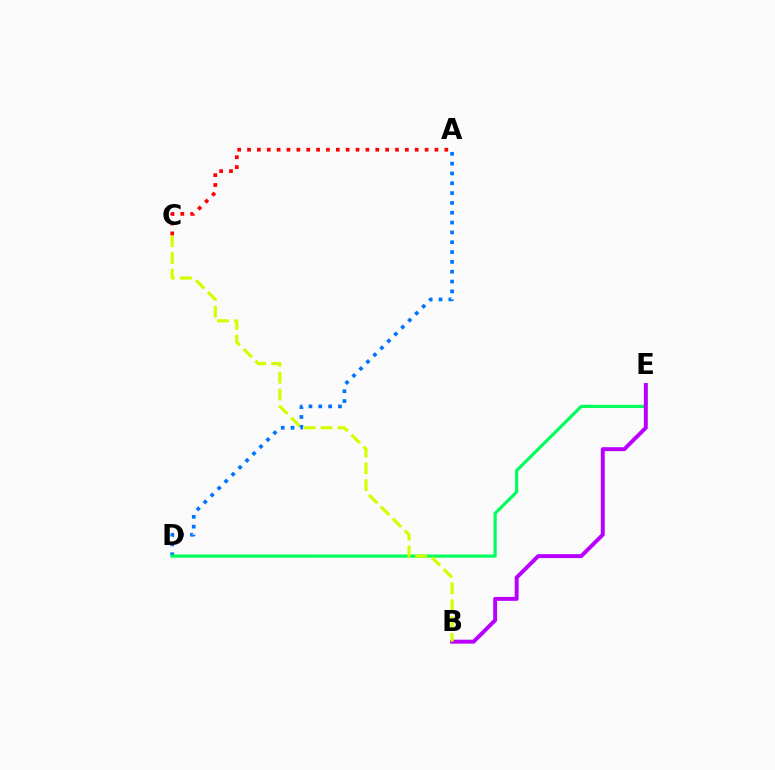{('A', 'D'): [{'color': '#0074ff', 'line_style': 'dotted', 'thickness': 2.67}], ('D', 'E'): [{'color': '#00ff5c', 'line_style': 'solid', 'thickness': 2.28}], ('B', 'E'): [{'color': '#b900ff', 'line_style': 'solid', 'thickness': 2.84}], ('B', 'C'): [{'color': '#d1ff00', 'line_style': 'dashed', 'thickness': 2.29}], ('A', 'C'): [{'color': '#ff0000', 'line_style': 'dotted', 'thickness': 2.68}]}